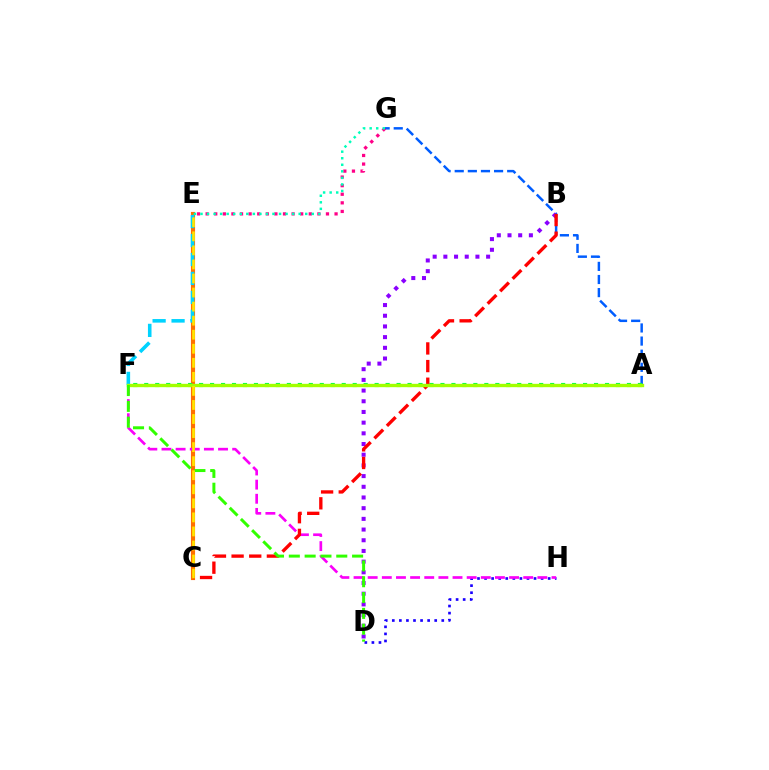{('D', 'H'): [{'color': '#1900ff', 'line_style': 'dotted', 'thickness': 1.92}], ('A', 'G'): [{'color': '#005dff', 'line_style': 'dashed', 'thickness': 1.78}], ('C', 'E'): [{'color': '#ff7000', 'line_style': 'solid', 'thickness': 2.97}, {'color': '#ffe600', 'line_style': 'dashed', 'thickness': 1.91}], ('E', 'G'): [{'color': '#ff0088', 'line_style': 'dotted', 'thickness': 2.34}, {'color': '#00ffbb', 'line_style': 'dotted', 'thickness': 1.78}], ('F', 'H'): [{'color': '#fa00f9', 'line_style': 'dashed', 'thickness': 1.92}], ('E', 'F'): [{'color': '#00d3ff', 'line_style': 'dashed', 'thickness': 2.57}], ('A', 'F'): [{'color': '#00ff45', 'line_style': 'dotted', 'thickness': 2.98}, {'color': '#a2ff00', 'line_style': 'solid', 'thickness': 2.41}], ('B', 'D'): [{'color': '#8a00ff', 'line_style': 'dotted', 'thickness': 2.9}], ('B', 'C'): [{'color': '#ff0000', 'line_style': 'dashed', 'thickness': 2.4}], ('D', 'F'): [{'color': '#31ff00', 'line_style': 'dashed', 'thickness': 2.15}]}